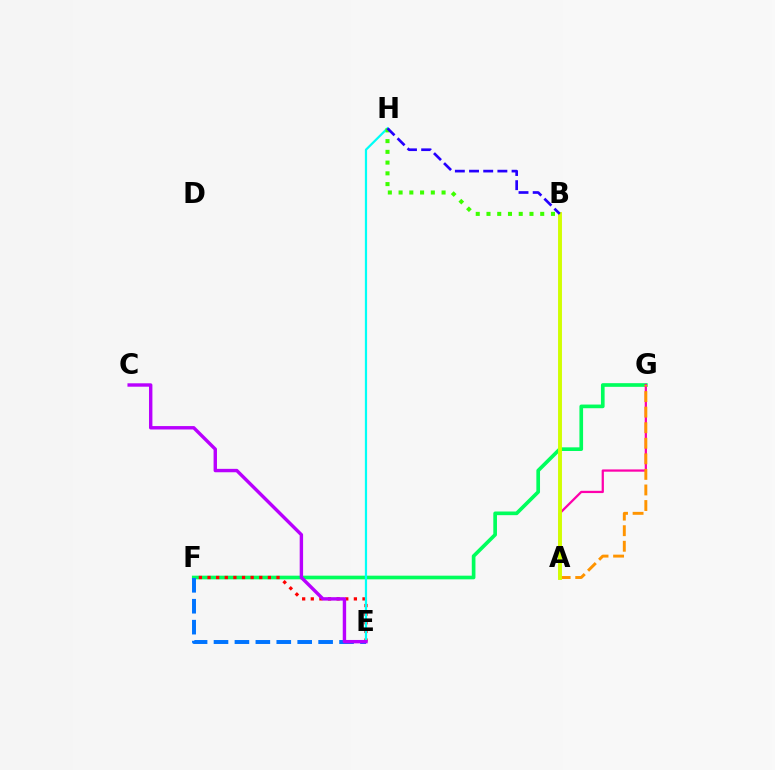{('F', 'G'): [{'color': '#00ff5c', 'line_style': 'solid', 'thickness': 2.64}], ('A', 'G'): [{'color': '#ff00ac', 'line_style': 'solid', 'thickness': 1.62}, {'color': '#ff9400', 'line_style': 'dashed', 'thickness': 2.11}], ('E', 'F'): [{'color': '#ff0000', 'line_style': 'dotted', 'thickness': 2.34}, {'color': '#0074ff', 'line_style': 'dashed', 'thickness': 2.84}], ('E', 'H'): [{'color': '#00fff6', 'line_style': 'solid', 'thickness': 1.6}], ('C', 'E'): [{'color': '#b900ff', 'line_style': 'solid', 'thickness': 2.45}], ('B', 'H'): [{'color': '#3dff00', 'line_style': 'dotted', 'thickness': 2.92}, {'color': '#2500ff', 'line_style': 'dashed', 'thickness': 1.93}], ('A', 'B'): [{'color': '#d1ff00', 'line_style': 'solid', 'thickness': 2.81}]}